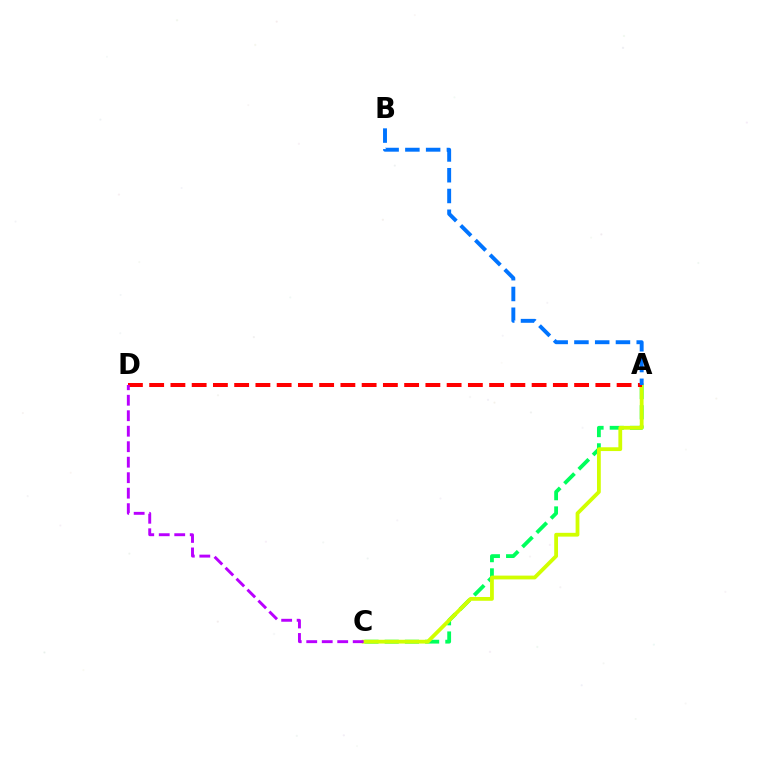{('A', 'C'): [{'color': '#00ff5c', 'line_style': 'dashed', 'thickness': 2.75}, {'color': '#d1ff00', 'line_style': 'solid', 'thickness': 2.73}], ('A', 'D'): [{'color': '#ff0000', 'line_style': 'dashed', 'thickness': 2.89}], ('C', 'D'): [{'color': '#b900ff', 'line_style': 'dashed', 'thickness': 2.1}], ('A', 'B'): [{'color': '#0074ff', 'line_style': 'dashed', 'thickness': 2.82}]}